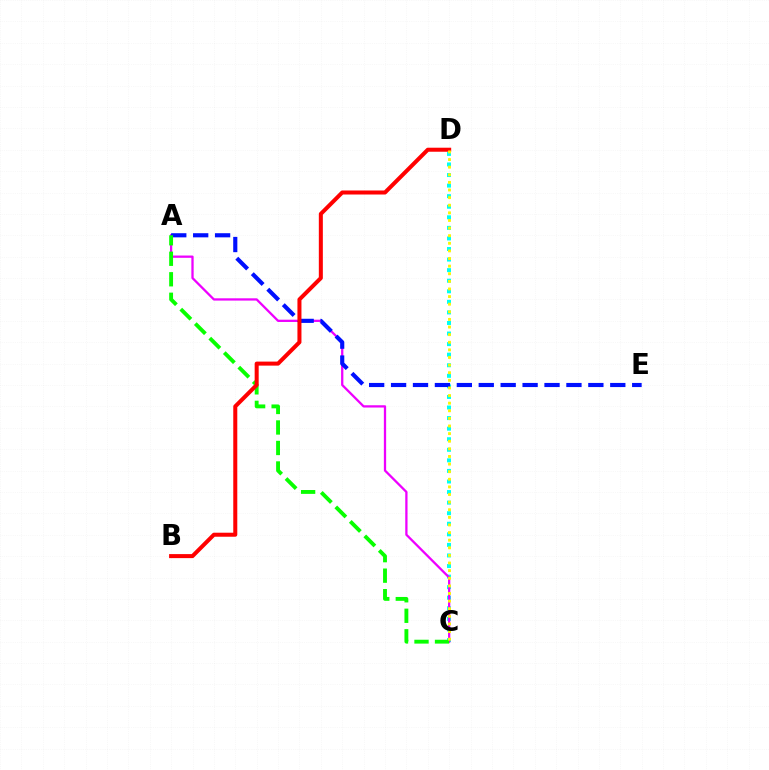{('C', 'D'): [{'color': '#00fff6', 'line_style': 'dotted', 'thickness': 2.87}, {'color': '#fcf500', 'line_style': 'dotted', 'thickness': 2.07}], ('A', 'C'): [{'color': '#ee00ff', 'line_style': 'solid', 'thickness': 1.64}, {'color': '#08ff00', 'line_style': 'dashed', 'thickness': 2.79}], ('A', 'E'): [{'color': '#0010ff', 'line_style': 'dashed', 'thickness': 2.98}], ('B', 'D'): [{'color': '#ff0000', 'line_style': 'solid', 'thickness': 2.9}]}